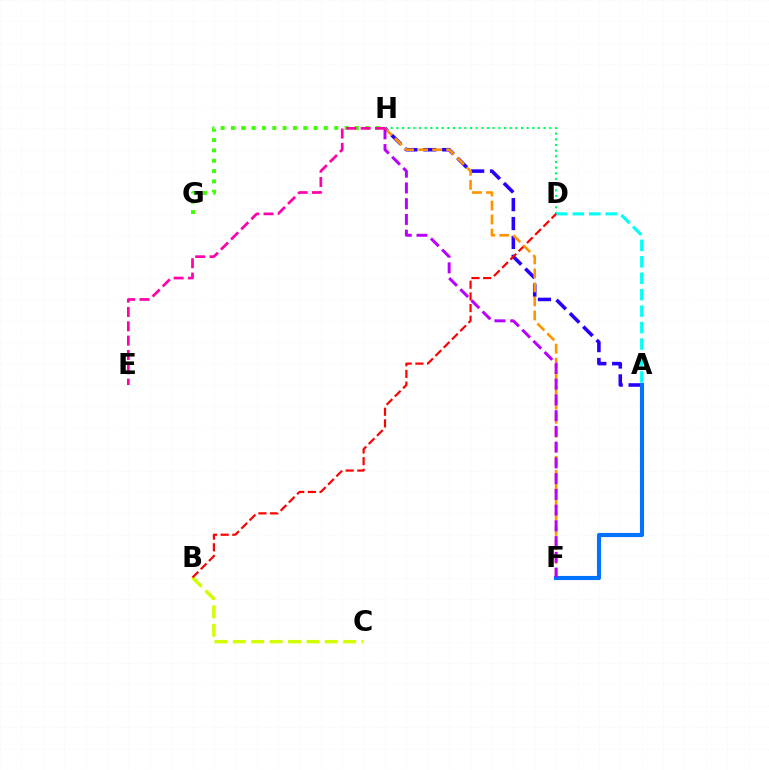{('D', 'H'): [{'color': '#00ff5c', 'line_style': 'dotted', 'thickness': 1.54}], ('G', 'H'): [{'color': '#3dff00', 'line_style': 'dotted', 'thickness': 2.81}], ('B', 'C'): [{'color': '#d1ff00', 'line_style': 'dashed', 'thickness': 2.5}], ('A', 'H'): [{'color': '#2500ff', 'line_style': 'dashed', 'thickness': 2.57}], ('A', 'D'): [{'color': '#00fff6', 'line_style': 'dashed', 'thickness': 2.24}], ('B', 'D'): [{'color': '#ff0000', 'line_style': 'dashed', 'thickness': 1.58}], ('F', 'H'): [{'color': '#ff9400', 'line_style': 'dashed', 'thickness': 1.9}, {'color': '#b900ff', 'line_style': 'dashed', 'thickness': 2.14}], ('A', 'F'): [{'color': '#0074ff', 'line_style': 'solid', 'thickness': 2.97}], ('E', 'H'): [{'color': '#ff00ac', 'line_style': 'dashed', 'thickness': 1.95}]}